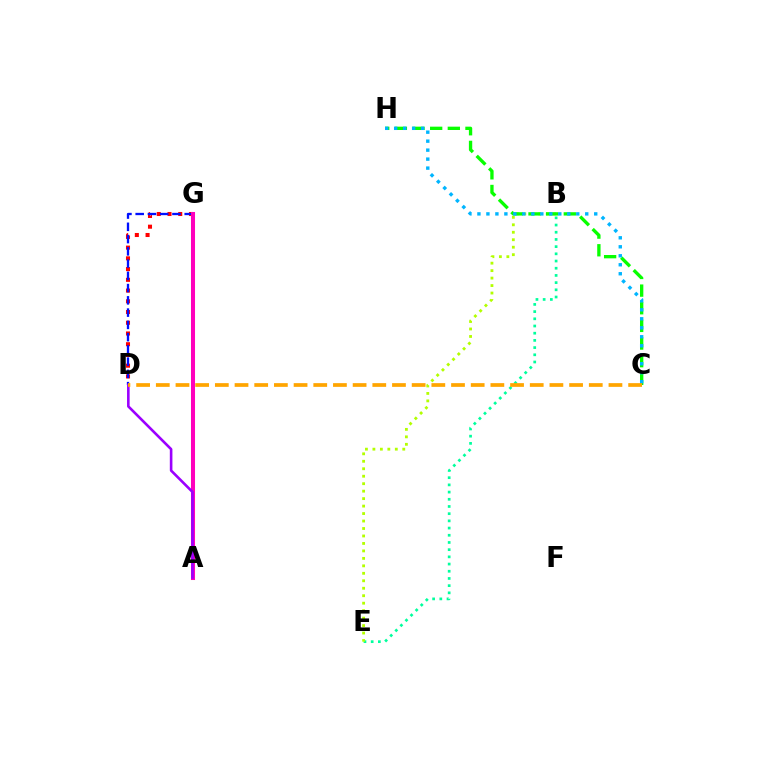{('D', 'G'): [{'color': '#ff0000', 'line_style': 'dotted', 'thickness': 2.92}, {'color': '#0010ff', 'line_style': 'dashed', 'thickness': 1.67}], ('B', 'E'): [{'color': '#00ff9d', 'line_style': 'dotted', 'thickness': 1.96}, {'color': '#b3ff00', 'line_style': 'dotted', 'thickness': 2.03}], ('C', 'H'): [{'color': '#08ff00', 'line_style': 'dashed', 'thickness': 2.4}, {'color': '#00b5ff', 'line_style': 'dotted', 'thickness': 2.44}], ('A', 'G'): [{'color': '#ff00bd', 'line_style': 'solid', 'thickness': 2.91}], ('A', 'D'): [{'color': '#9b00ff', 'line_style': 'solid', 'thickness': 1.87}], ('C', 'D'): [{'color': '#ffa500', 'line_style': 'dashed', 'thickness': 2.67}]}